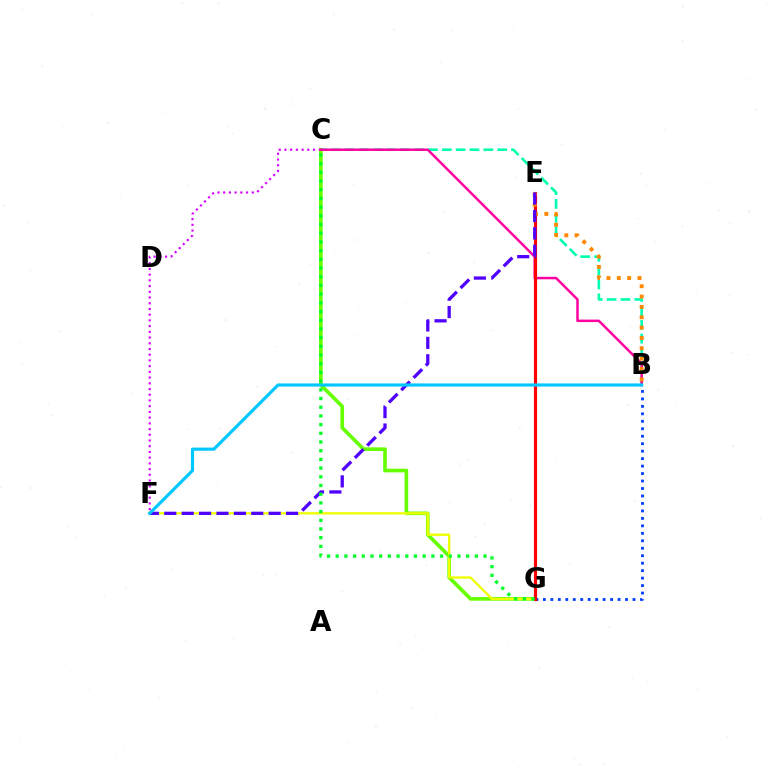{('B', 'G'): [{'color': '#003fff', 'line_style': 'dotted', 'thickness': 2.03}], ('C', 'G'): [{'color': '#66ff00', 'line_style': 'solid', 'thickness': 2.63}, {'color': '#00ff27', 'line_style': 'dotted', 'thickness': 2.36}], ('F', 'G'): [{'color': '#eeff00', 'line_style': 'solid', 'thickness': 1.68}], ('B', 'C'): [{'color': '#00ffaf', 'line_style': 'dashed', 'thickness': 1.88}, {'color': '#ff00a0', 'line_style': 'solid', 'thickness': 1.79}], ('C', 'F'): [{'color': '#d600ff', 'line_style': 'dotted', 'thickness': 1.55}], ('E', 'G'): [{'color': '#ff0000', 'line_style': 'solid', 'thickness': 2.27}], ('B', 'E'): [{'color': '#ff8800', 'line_style': 'dotted', 'thickness': 2.81}], ('E', 'F'): [{'color': '#4f00ff', 'line_style': 'dashed', 'thickness': 2.36}], ('B', 'F'): [{'color': '#00c7ff', 'line_style': 'solid', 'thickness': 2.27}]}